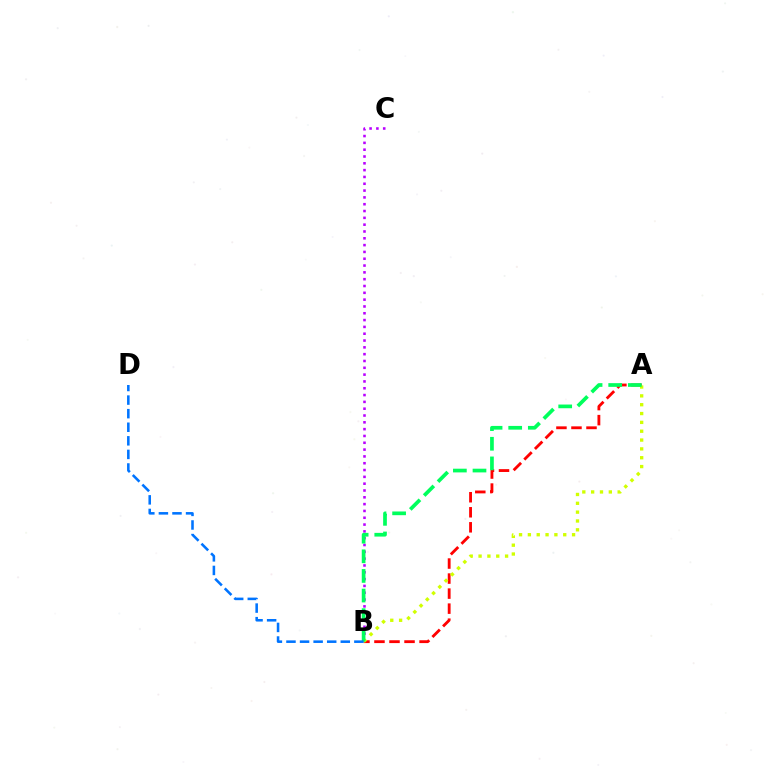{('B', 'C'): [{'color': '#b900ff', 'line_style': 'dotted', 'thickness': 1.85}], ('A', 'B'): [{'color': '#ff0000', 'line_style': 'dashed', 'thickness': 2.04}, {'color': '#d1ff00', 'line_style': 'dotted', 'thickness': 2.4}, {'color': '#00ff5c', 'line_style': 'dashed', 'thickness': 2.67}], ('B', 'D'): [{'color': '#0074ff', 'line_style': 'dashed', 'thickness': 1.84}]}